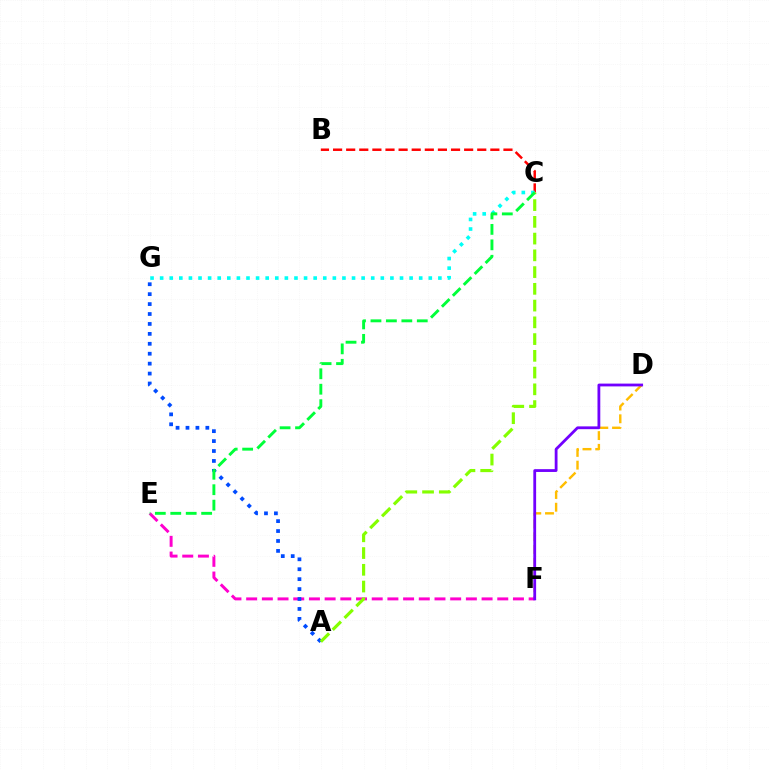{('D', 'F'): [{'color': '#ffbd00', 'line_style': 'dashed', 'thickness': 1.73}, {'color': '#7200ff', 'line_style': 'solid', 'thickness': 2.02}], ('E', 'F'): [{'color': '#ff00cf', 'line_style': 'dashed', 'thickness': 2.13}], ('A', 'G'): [{'color': '#004bff', 'line_style': 'dotted', 'thickness': 2.7}], ('B', 'C'): [{'color': '#ff0000', 'line_style': 'dashed', 'thickness': 1.78}], ('C', 'G'): [{'color': '#00fff6', 'line_style': 'dotted', 'thickness': 2.61}], ('A', 'C'): [{'color': '#84ff00', 'line_style': 'dashed', 'thickness': 2.28}], ('C', 'E'): [{'color': '#00ff39', 'line_style': 'dashed', 'thickness': 2.1}]}